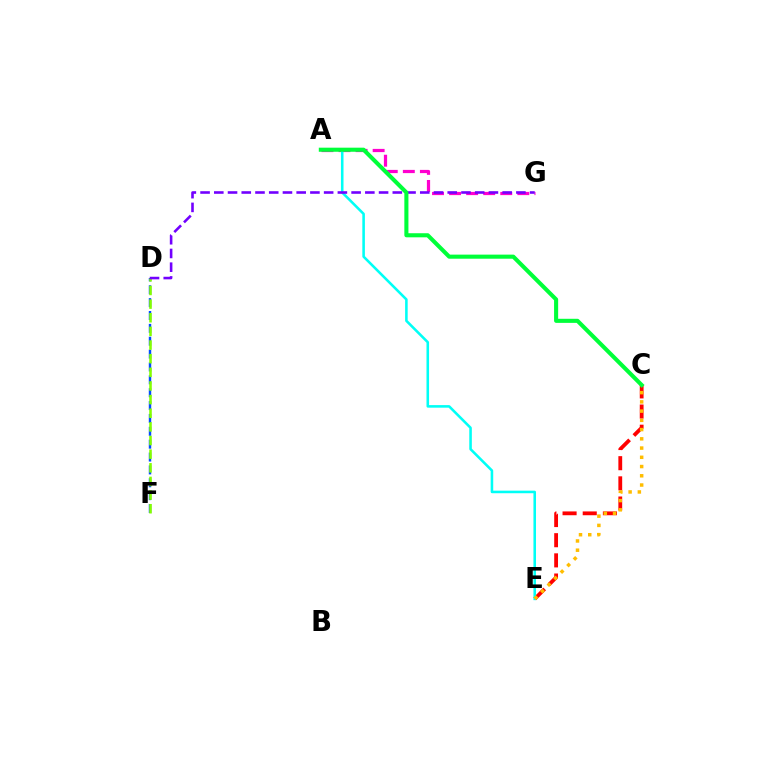{('A', 'G'): [{'color': '#ff00cf', 'line_style': 'dashed', 'thickness': 2.32}], ('D', 'F'): [{'color': '#004bff', 'line_style': 'dashed', 'thickness': 1.75}, {'color': '#84ff00', 'line_style': 'dashed', 'thickness': 1.85}], ('C', 'E'): [{'color': '#ff0000', 'line_style': 'dashed', 'thickness': 2.74}, {'color': '#ffbd00', 'line_style': 'dotted', 'thickness': 2.51}], ('A', 'E'): [{'color': '#00fff6', 'line_style': 'solid', 'thickness': 1.85}], ('D', 'G'): [{'color': '#7200ff', 'line_style': 'dashed', 'thickness': 1.87}], ('A', 'C'): [{'color': '#00ff39', 'line_style': 'solid', 'thickness': 2.94}]}